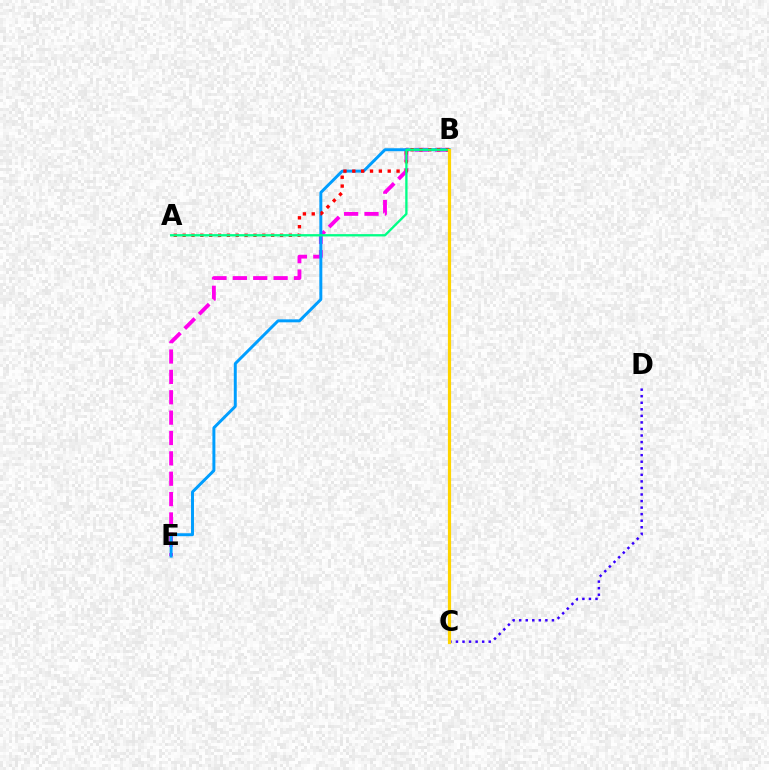{('B', 'E'): [{'color': '#ff00ed', 'line_style': 'dashed', 'thickness': 2.77}, {'color': '#009eff', 'line_style': 'solid', 'thickness': 2.13}], ('C', 'D'): [{'color': '#3700ff', 'line_style': 'dotted', 'thickness': 1.78}], ('B', 'C'): [{'color': '#4fff00', 'line_style': 'dotted', 'thickness': 2.11}, {'color': '#ffd500', 'line_style': 'solid', 'thickness': 2.29}], ('A', 'B'): [{'color': '#ff0000', 'line_style': 'dotted', 'thickness': 2.41}, {'color': '#00ff86', 'line_style': 'solid', 'thickness': 1.67}]}